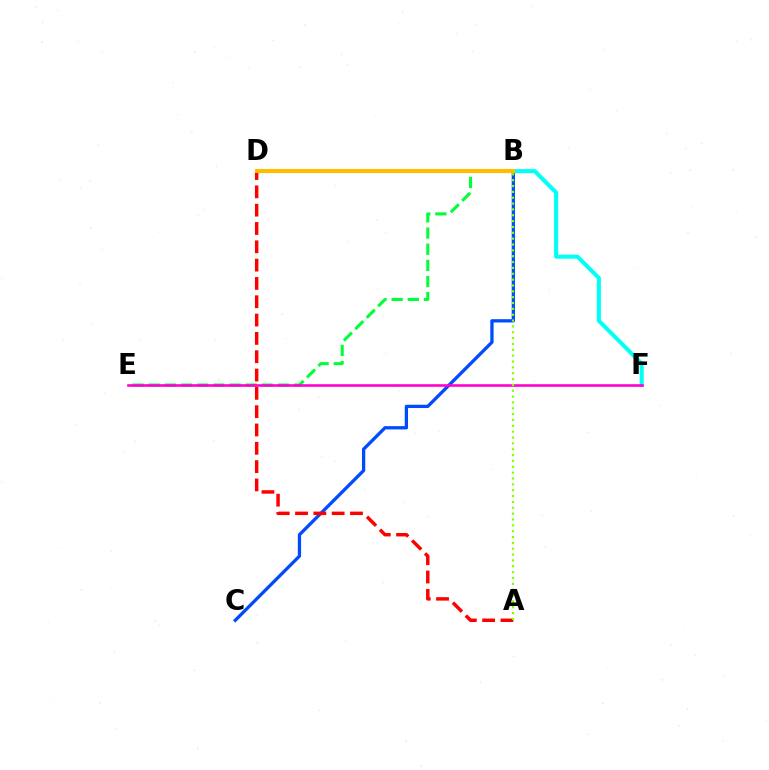{('B', 'E'): [{'color': '#00ff39', 'line_style': 'dashed', 'thickness': 2.2}], ('B', 'C'): [{'color': '#004bff', 'line_style': 'solid', 'thickness': 2.37}], ('B', 'F'): [{'color': '#00fff6', 'line_style': 'solid', 'thickness': 2.92}], ('A', 'D'): [{'color': '#ff0000', 'line_style': 'dashed', 'thickness': 2.49}], ('E', 'F'): [{'color': '#ff00cf', 'line_style': 'solid', 'thickness': 1.88}], ('A', 'B'): [{'color': '#84ff00', 'line_style': 'dotted', 'thickness': 1.59}], ('B', 'D'): [{'color': '#7200ff', 'line_style': 'solid', 'thickness': 1.97}, {'color': '#ffbd00', 'line_style': 'solid', 'thickness': 2.96}]}